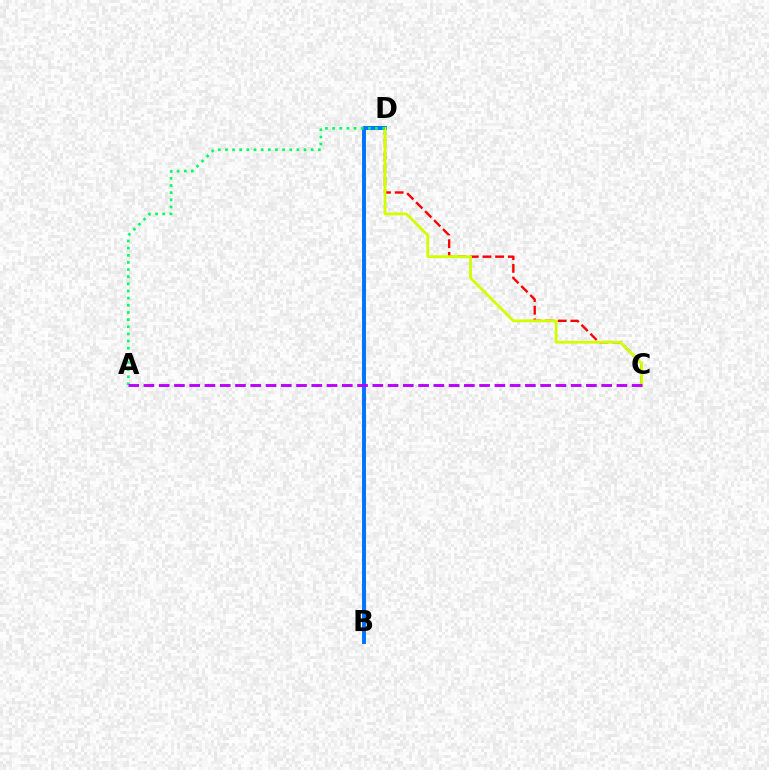{('B', 'D'): [{'color': '#0074ff', 'line_style': 'solid', 'thickness': 2.84}], ('C', 'D'): [{'color': '#ff0000', 'line_style': 'dashed', 'thickness': 1.72}, {'color': '#d1ff00', 'line_style': 'solid', 'thickness': 2.04}], ('A', 'D'): [{'color': '#00ff5c', 'line_style': 'dotted', 'thickness': 1.94}], ('A', 'C'): [{'color': '#b900ff', 'line_style': 'dashed', 'thickness': 2.07}]}